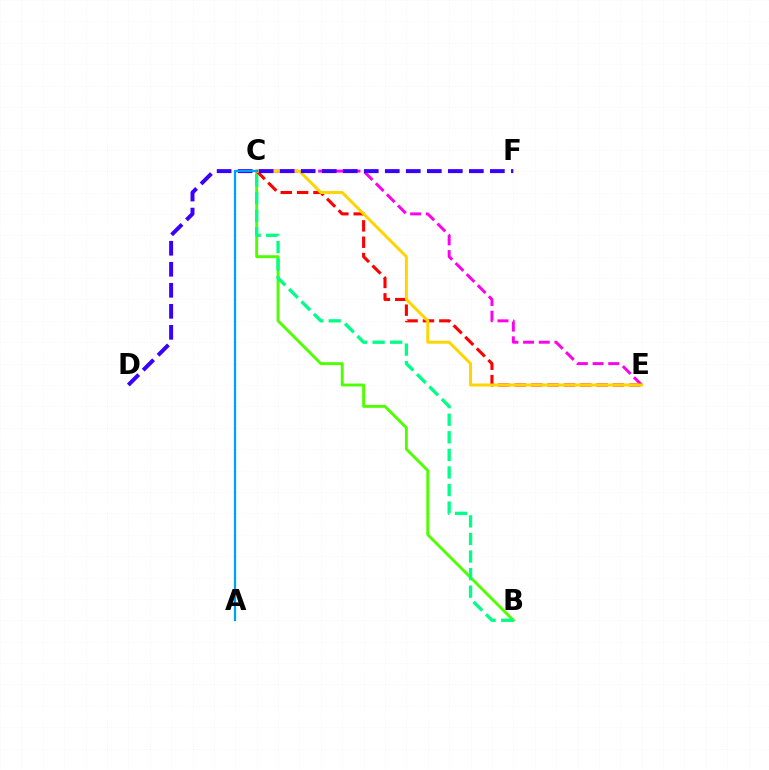{('B', 'C'): [{'color': '#4fff00', 'line_style': 'solid', 'thickness': 2.09}, {'color': '#00ff86', 'line_style': 'dashed', 'thickness': 2.39}], ('C', 'E'): [{'color': '#ff0000', 'line_style': 'dashed', 'thickness': 2.22}, {'color': '#ff00ed', 'line_style': 'dashed', 'thickness': 2.13}, {'color': '#ffd500', 'line_style': 'solid', 'thickness': 2.15}], ('D', 'F'): [{'color': '#3700ff', 'line_style': 'dashed', 'thickness': 2.86}], ('A', 'C'): [{'color': '#009eff', 'line_style': 'solid', 'thickness': 1.63}]}